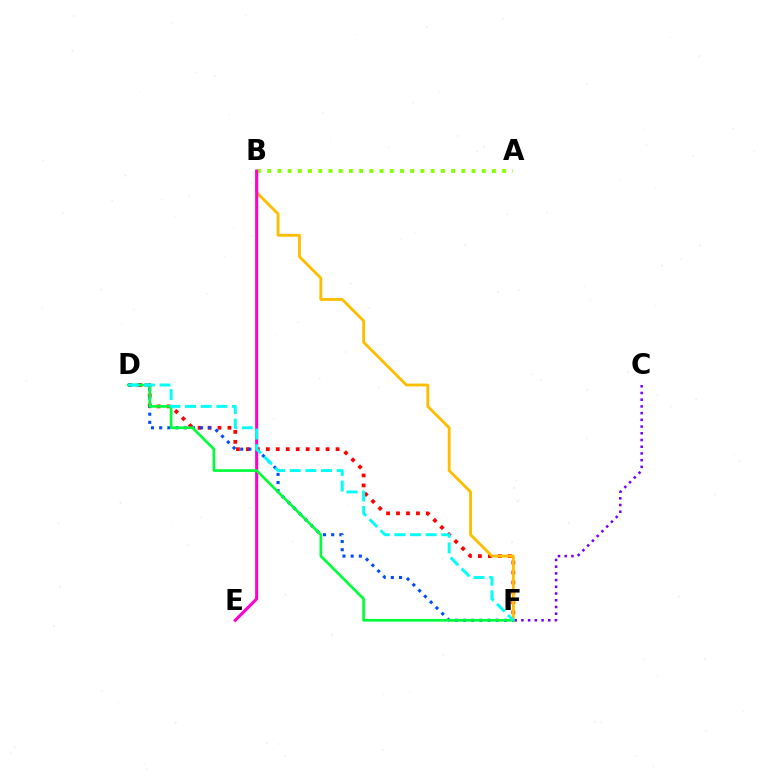{('D', 'F'): [{'color': '#ff0000', 'line_style': 'dotted', 'thickness': 2.71}, {'color': '#004bff', 'line_style': 'dotted', 'thickness': 2.22}, {'color': '#00ff39', 'line_style': 'solid', 'thickness': 1.92}, {'color': '#00fff6', 'line_style': 'dashed', 'thickness': 2.12}], ('B', 'F'): [{'color': '#ffbd00', 'line_style': 'solid', 'thickness': 2.05}], ('C', 'F'): [{'color': '#7200ff', 'line_style': 'dotted', 'thickness': 1.82}], ('A', 'B'): [{'color': '#84ff00', 'line_style': 'dotted', 'thickness': 2.78}], ('B', 'E'): [{'color': '#ff00cf', 'line_style': 'solid', 'thickness': 2.2}]}